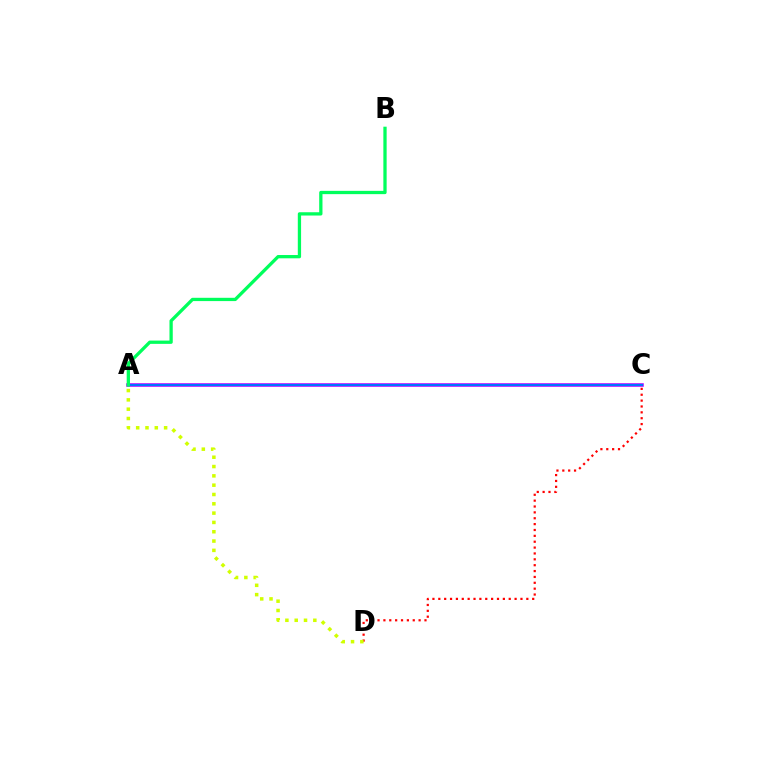{('A', 'C'): [{'color': '#b900ff', 'line_style': 'solid', 'thickness': 2.55}, {'color': '#0074ff', 'line_style': 'solid', 'thickness': 1.51}], ('C', 'D'): [{'color': '#ff0000', 'line_style': 'dotted', 'thickness': 1.59}], ('A', 'D'): [{'color': '#d1ff00', 'line_style': 'dotted', 'thickness': 2.53}], ('A', 'B'): [{'color': '#00ff5c', 'line_style': 'solid', 'thickness': 2.36}]}